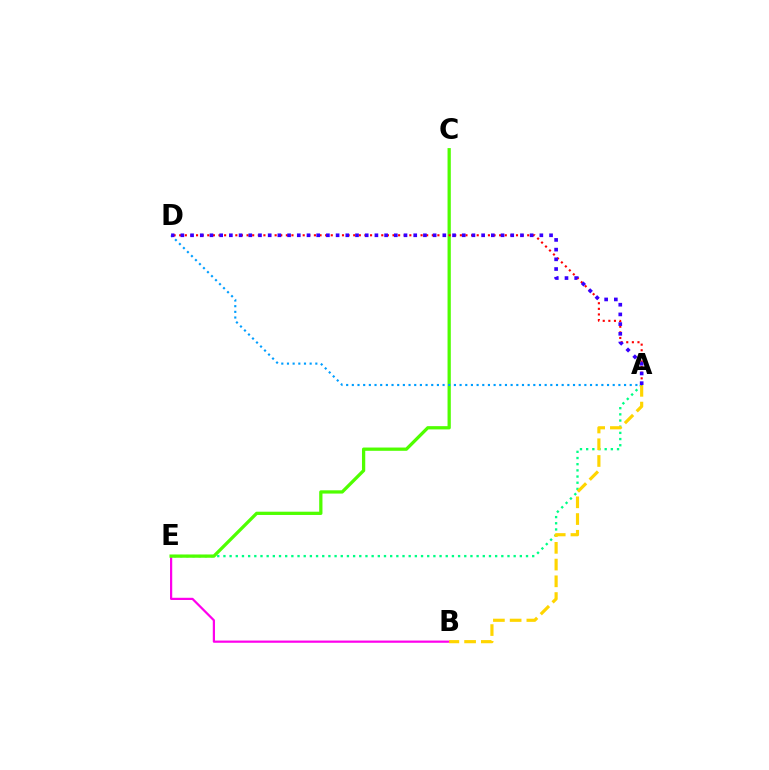{('A', 'E'): [{'color': '#00ff86', 'line_style': 'dotted', 'thickness': 1.68}], ('B', 'E'): [{'color': '#ff00ed', 'line_style': 'solid', 'thickness': 1.59}], ('C', 'E'): [{'color': '#4fff00', 'line_style': 'solid', 'thickness': 2.35}], ('A', 'D'): [{'color': '#ff0000', 'line_style': 'dotted', 'thickness': 1.53}, {'color': '#009eff', 'line_style': 'dotted', 'thickness': 1.54}, {'color': '#3700ff', 'line_style': 'dotted', 'thickness': 2.64}], ('A', 'B'): [{'color': '#ffd500', 'line_style': 'dashed', 'thickness': 2.27}]}